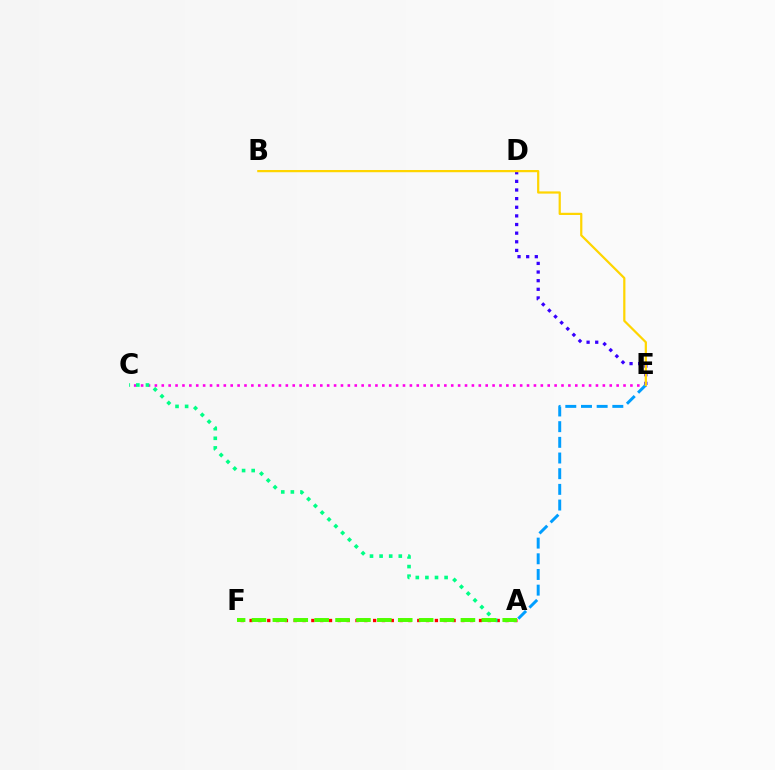{('A', 'F'): [{'color': '#ff0000', 'line_style': 'dotted', 'thickness': 2.4}, {'color': '#4fff00', 'line_style': 'dashed', 'thickness': 2.84}], ('C', 'E'): [{'color': '#ff00ed', 'line_style': 'dotted', 'thickness': 1.87}], ('D', 'E'): [{'color': '#3700ff', 'line_style': 'dotted', 'thickness': 2.34}], ('A', 'E'): [{'color': '#009eff', 'line_style': 'dashed', 'thickness': 2.13}], ('A', 'C'): [{'color': '#00ff86', 'line_style': 'dotted', 'thickness': 2.61}], ('B', 'E'): [{'color': '#ffd500', 'line_style': 'solid', 'thickness': 1.6}]}